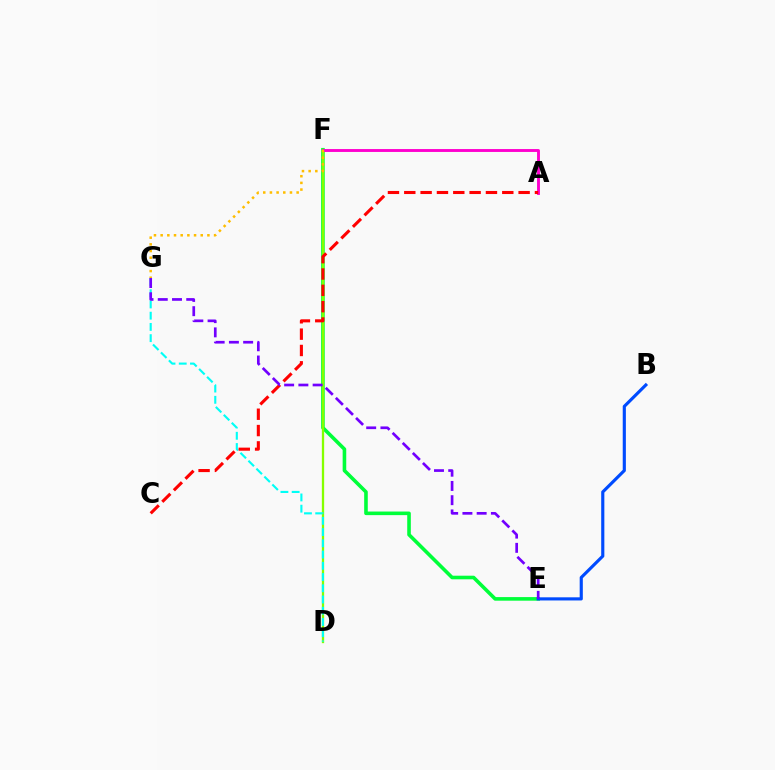{('E', 'F'): [{'color': '#00ff39', 'line_style': 'solid', 'thickness': 2.59}], ('D', 'F'): [{'color': '#84ff00', 'line_style': 'solid', 'thickness': 1.65}], ('A', 'F'): [{'color': '#ff00cf', 'line_style': 'solid', 'thickness': 2.08}], ('F', 'G'): [{'color': '#ffbd00', 'line_style': 'dotted', 'thickness': 1.81}], ('B', 'E'): [{'color': '#004bff', 'line_style': 'solid', 'thickness': 2.26}], ('D', 'G'): [{'color': '#00fff6', 'line_style': 'dashed', 'thickness': 1.53}], ('A', 'C'): [{'color': '#ff0000', 'line_style': 'dashed', 'thickness': 2.22}], ('E', 'G'): [{'color': '#7200ff', 'line_style': 'dashed', 'thickness': 1.93}]}